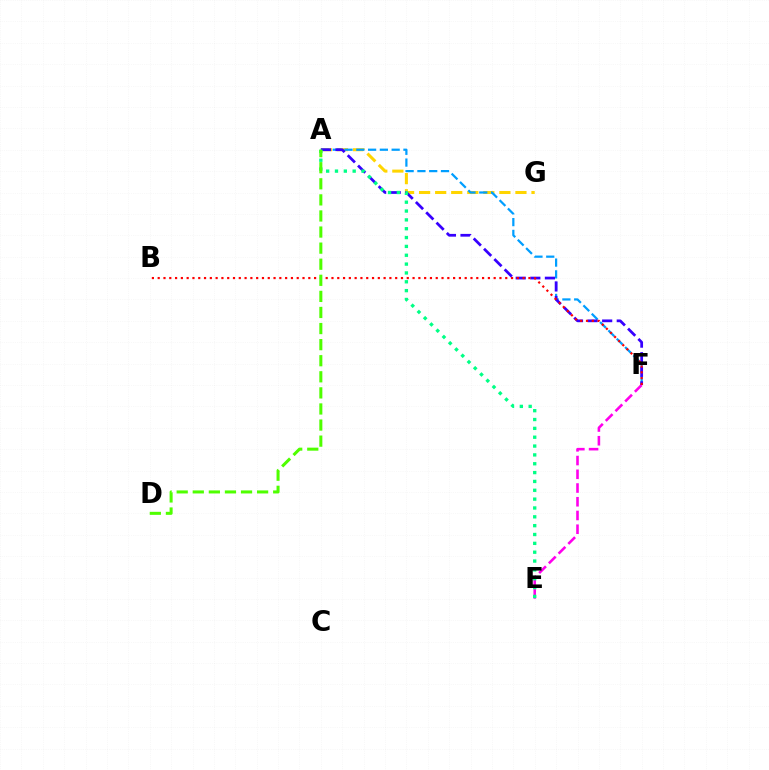{('E', 'F'): [{'color': '#ff00ed', 'line_style': 'dashed', 'thickness': 1.87}], ('A', 'G'): [{'color': '#ffd500', 'line_style': 'dashed', 'thickness': 2.18}], ('A', 'F'): [{'color': '#009eff', 'line_style': 'dashed', 'thickness': 1.6}, {'color': '#3700ff', 'line_style': 'dashed', 'thickness': 1.98}], ('B', 'F'): [{'color': '#ff0000', 'line_style': 'dotted', 'thickness': 1.57}], ('A', 'E'): [{'color': '#00ff86', 'line_style': 'dotted', 'thickness': 2.4}], ('A', 'D'): [{'color': '#4fff00', 'line_style': 'dashed', 'thickness': 2.18}]}